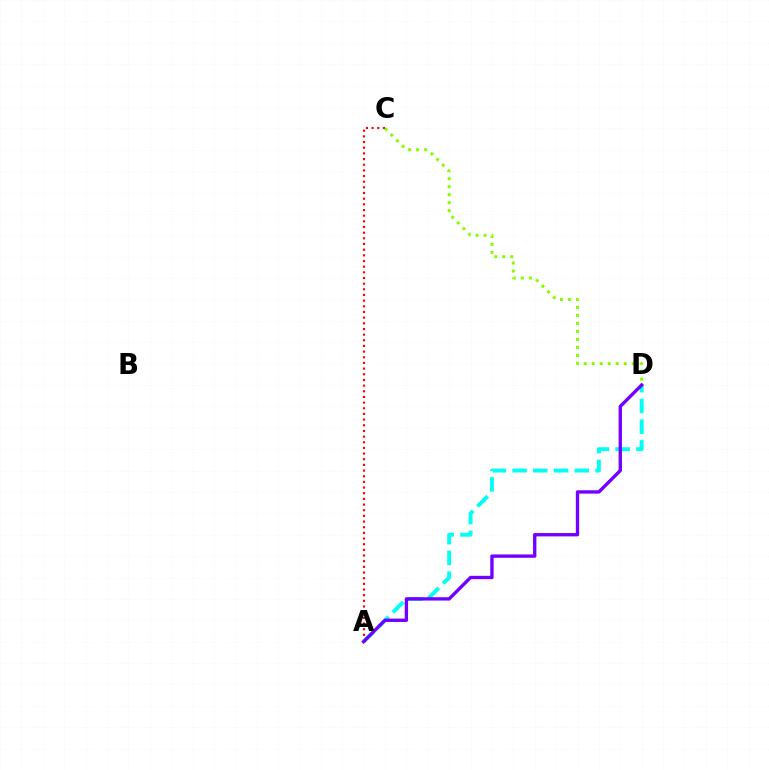{('A', 'C'): [{'color': '#ff0000', 'line_style': 'dotted', 'thickness': 1.54}], ('A', 'D'): [{'color': '#00fff6', 'line_style': 'dashed', 'thickness': 2.82}, {'color': '#7200ff', 'line_style': 'solid', 'thickness': 2.41}], ('C', 'D'): [{'color': '#84ff00', 'line_style': 'dotted', 'thickness': 2.17}]}